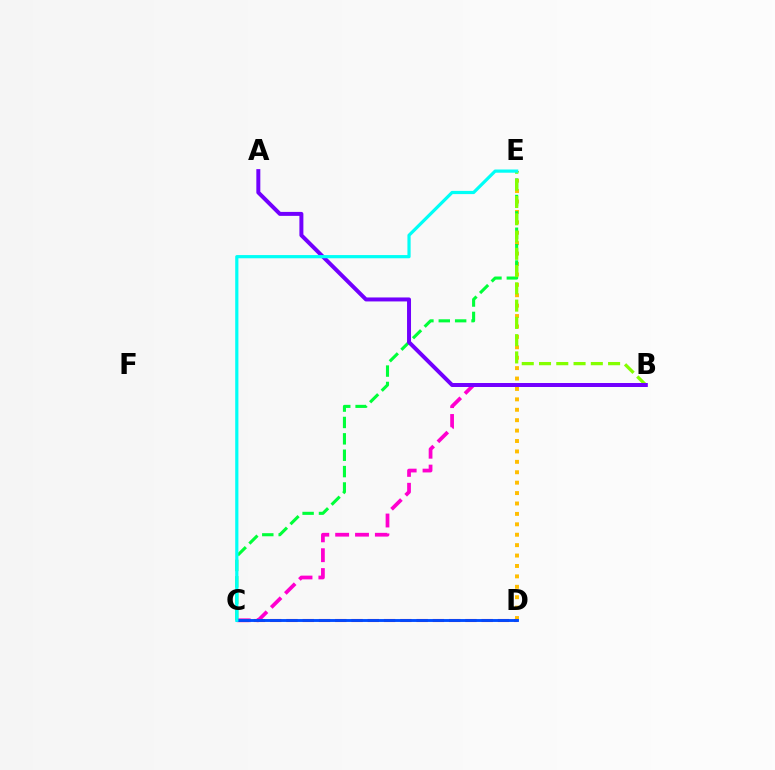{('D', 'E'): [{'color': '#ffbd00', 'line_style': 'dotted', 'thickness': 2.83}], ('C', 'E'): [{'color': '#00ff39', 'line_style': 'dashed', 'thickness': 2.22}, {'color': '#00fff6', 'line_style': 'solid', 'thickness': 2.31}], ('B', 'C'): [{'color': '#ff00cf', 'line_style': 'dashed', 'thickness': 2.7}], ('B', 'E'): [{'color': '#84ff00', 'line_style': 'dashed', 'thickness': 2.35}], ('C', 'D'): [{'color': '#ff0000', 'line_style': 'dashed', 'thickness': 2.21}, {'color': '#004bff', 'line_style': 'solid', 'thickness': 2.08}], ('A', 'B'): [{'color': '#7200ff', 'line_style': 'solid', 'thickness': 2.86}]}